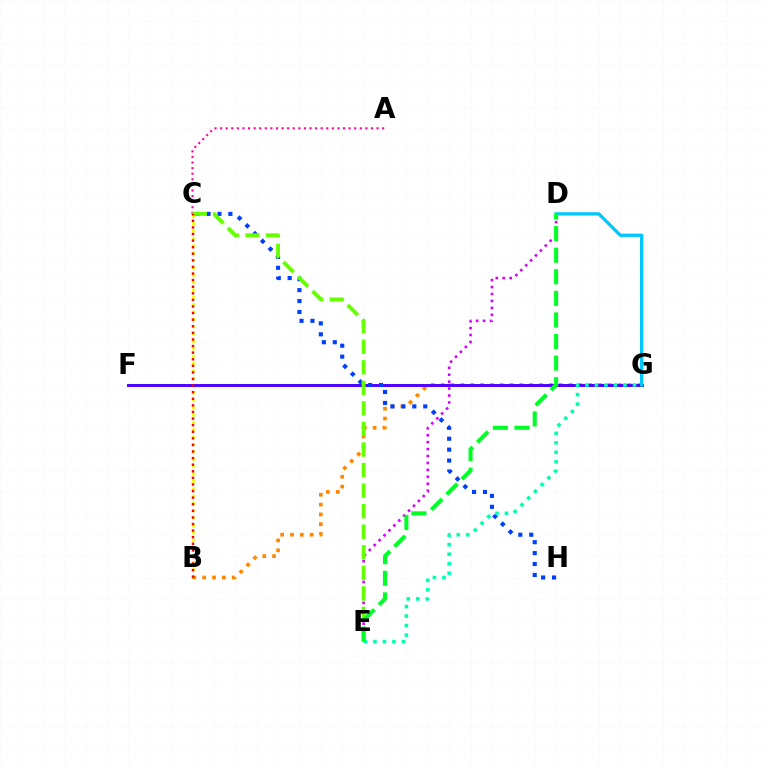{('B', 'C'): [{'color': '#eeff00', 'line_style': 'dotted', 'thickness': 2.0}, {'color': '#ff0000', 'line_style': 'dotted', 'thickness': 1.79}], ('B', 'G'): [{'color': '#ff8800', 'line_style': 'dotted', 'thickness': 2.67}], ('F', 'G'): [{'color': '#4f00ff', 'line_style': 'solid', 'thickness': 2.12}], ('D', 'E'): [{'color': '#d600ff', 'line_style': 'dotted', 'thickness': 1.88}, {'color': '#00ff27', 'line_style': 'dashed', 'thickness': 2.93}], ('C', 'H'): [{'color': '#003fff', 'line_style': 'dotted', 'thickness': 2.97}], ('A', 'C'): [{'color': '#ff00a0', 'line_style': 'dotted', 'thickness': 1.52}], ('E', 'G'): [{'color': '#00ffaf', 'line_style': 'dotted', 'thickness': 2.58}], ('D', 'G'): [{'color': '#00c7ff', 'line_style': 'solid', 'thickness': 2.38}], ('C', 'E'): [{'color': '#66ff00', 'line_style': 'dashed', 'thickness': 2.79}]}